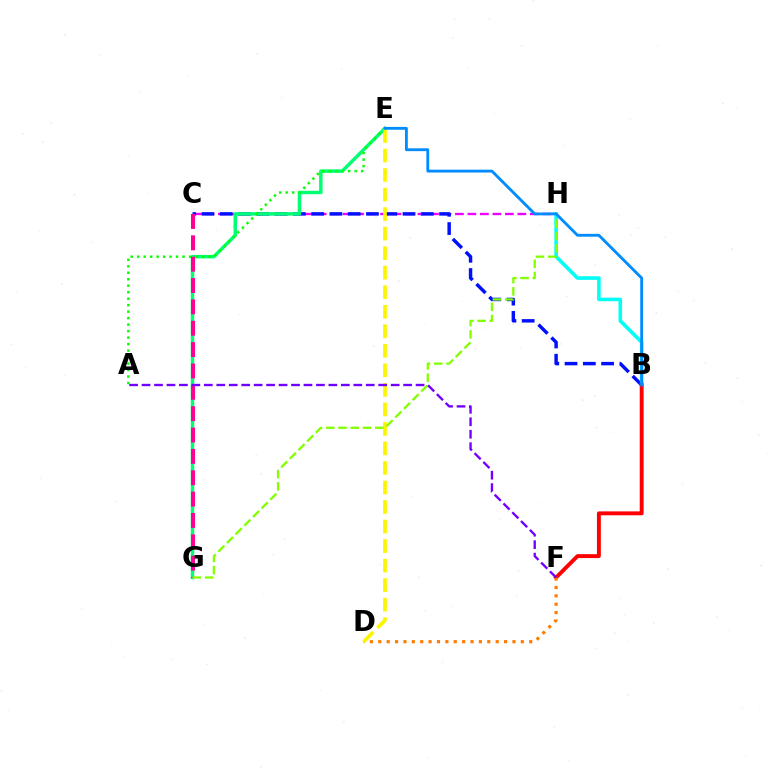{('C', 'H'): [{'color': '#ee00ff', 'line_style': 'dashed', 'thickness': 1.7}], ('B', 'C'): [{'color': '#0010ff', 'line_style': 'dashed', 'thickness': 2.48}], ('E', 'G'): [{'color': '#00ff74', 'line_style': 'solid', 'thickness': 2.5}], ('B', 'H'): [{'color': '#00fff6', 'line_style': 'solid', 'thickness': 2.58}], ('A', 'E'): [{'color': '#08ff00', 'line_style': 'dotted', 'thickness': 1.76}], ('B', 'F'): [{'color': '#ff0000', 'line_style': 'solid', 'thickness': 2.8}], ('D', 'F'): [{'color': '#ff7c00', 'line_style': 'dotted', 'thickness': 2.28}], ('D', 'E'): [{'color': '#fcf500', 'line_style': 'dashed', 'thickness': 2.65}], ('C', 'G'): [{'color': '#ff0094', 'line_style': 'dashed', 'thickness': 2.9}], ('G', 'H'): [{'color': '#84ff00', 'line_style': 'dashed', 'thickness': 1.66}], ('A', 'F'): [{'color': '#7200ff', 'line_style': 'dashed', 'thickness': 1.69}], ('B', 'E'): [{'color': '#008cff', 'line_style': 'solid', 'thickness': 2.04}]}